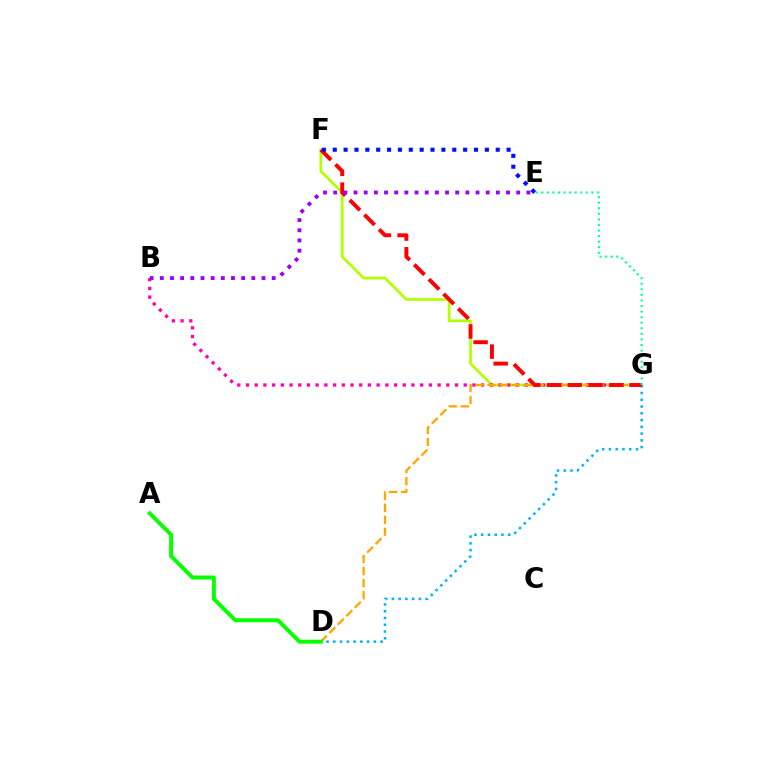{('F', 'G'): [{'color': '#b3ff00', 'line_style': 'solid', 'thickness': 1.98}, {'color': '#ff0000', 'line_style': 'dashed', 'thickness': 2.82}], ('D', 'G'): [{'color': '#00b5ff', 'line_style': 'dotted', 'thickness': 1.84}, {'color': '#ffa500', 'line_style': 'dashed', 'thickness': 1.63}], ('B', 'G'): [{'color': '#ff00bd', 'line_style': 'dotted', 'thickness': 2.37}], ('B', 'E'): [{'color': '#9b00ff', 'line_style': 'dotted', 'thickness': 2.76}], ('E', 'G'): [{'color': '#00ff9d', 'line_style': 'dotted', 'thickness': 1.51}], ('E', 'F'): [{'color': '#0010ff', 'line_style': 'dotted', 'thickness': 2.95}], ('A', 'D'): [{'color': '#08ff00', 'line_style': 'solid', 'thickness': 2.85}]}